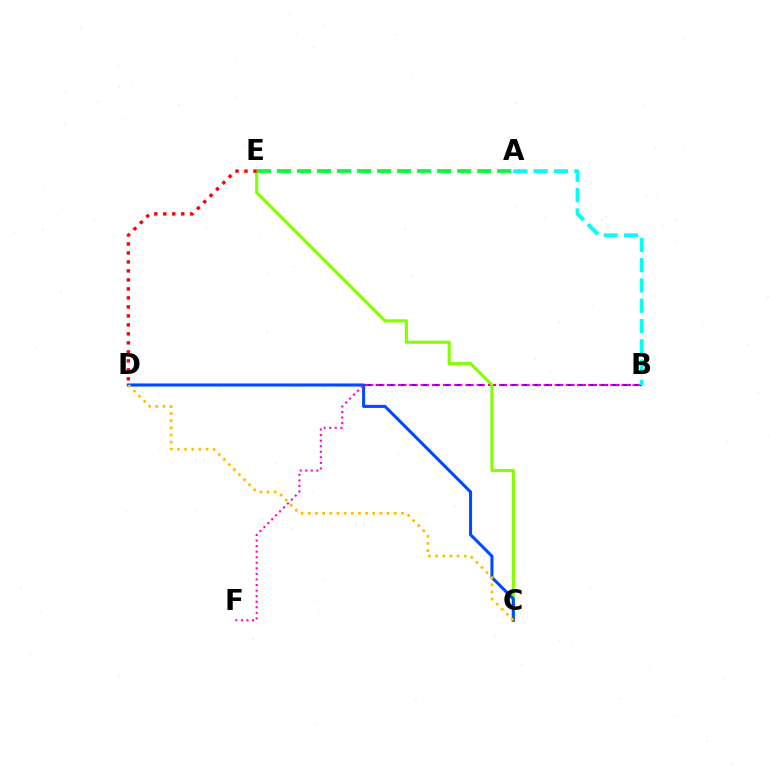{('B', 'D'): [{'color': '#7200ff', 'line_style': 'dashed', 'thickness': 1.53}], ('C', 'E'): [{'color': '#84ff00', 'line_style': 'solid', 'thickness': 2.25}], ('D', 'E'): [{'color': '#ff0000', 'line_style': 'dotted', 'thickness': 2.44}], ('A', 'E'): [{'color': '#00ff39', 'line_style': 'dashed', 'thickness': 2.72}], ('C', 'D'): [{'color': '#004bff', 'line_style': 'solid', 'thickness': 2.21}, {'color': '#ffbd00', 'line_style': 'dotted', 'thickness': 1.94}], ('B', 'F'): [{'color': '#ff00cf', 'line_style': 'dotted', 'thickness': 1.51}], ('A', 'B'): [{'color': '#00fff6', 'line_style': 'dashed', 'thickness': 2.75}]}